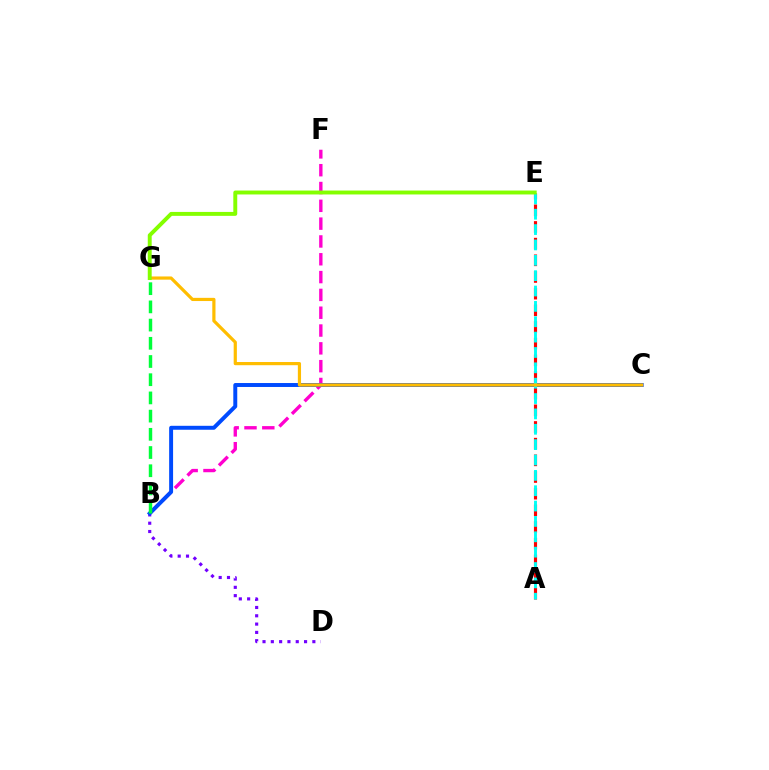{('B', 'F'): [{'color': '#ff00cf', 'line_style': 'dashed', 'thickness': 2.42}], ('B', 'D'): [{'color': '#7200ff', 'line_style': 'dotted', 'thickness': 2.26}], ('B', 'C'): [{'color': '#004bff', 'line_style': 'solid', 'thickness': 2.84}], ('A', 'E'): [{'color': '#ff0000', 'line_style': 'dashed', 'thickness': 2.26}, {'color': '#00fff6', 'line_style': 'dashed', 'thickness': 2.09}], ('B', 'G'): [{'color': '#00ff39', 'line_style': 'dashed', 'thickness': 2.47}], ('C', 'G'): [{'color': '#ffbd00', 'line_style': 'solid', 'thickness': 2.3}], ('E', 'G'): [{'color': '#84ff00', 'line_style': 'solid', 'thickness': 2.82}]}